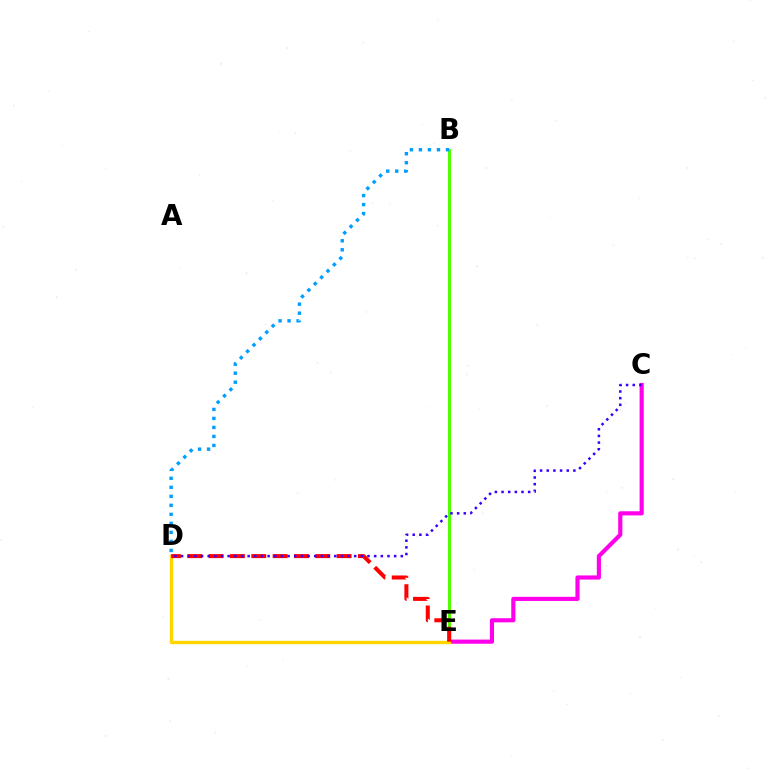{('B', 'E'): [{'color': '#00ff86', 'line_style': 'dotted', 'thickness': 2.06}, {'color': '#4fff00', 'line_style': 'solid', 'thickness': 2.19}], ('C', 'E'): [{'color': '#ff00ed', 'line_style': 'solid', 'thickness': 2.99}], ('D', 'E'): [{'color': '#ffd500', 'line_style': 'solid', 'thickness': 2.42}, {'color': '#ff0000', 'line_style': 'dashed', 'thickness': 2.9}], ('B', 'D'): [{'color': '#009eff', 'line_style': 'dotted', 'thickness': 2.45}], ('C', 'D'): [{'color': '#3700ff', 'line_style': 'dotted', 'thickness': 1.81}]}